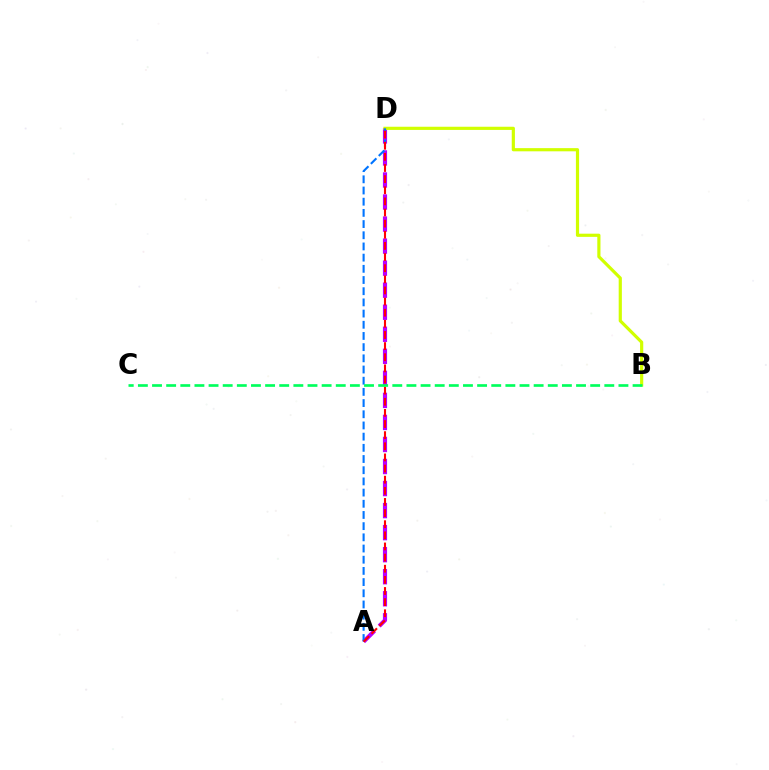{('A', 'D'): [{'color': '#b900ff', 'line_style': 'dashed', 'thickness': 2.99}, {'color': '#0074ff', 'line_style': 'dashed', 'thickness': 1.52}, {'color': '#ff0000', 'line_style': 'dashed', 'thickness': 1.51}], ('B', 'D'): [{'color': '#d1ff00', 'line_style': 'solid', 'thickness': 2.29}], ('B', 'C'): [{'color': '#00ff5c', 'line_style': 'dashed', 'thickness': 1.92}]}